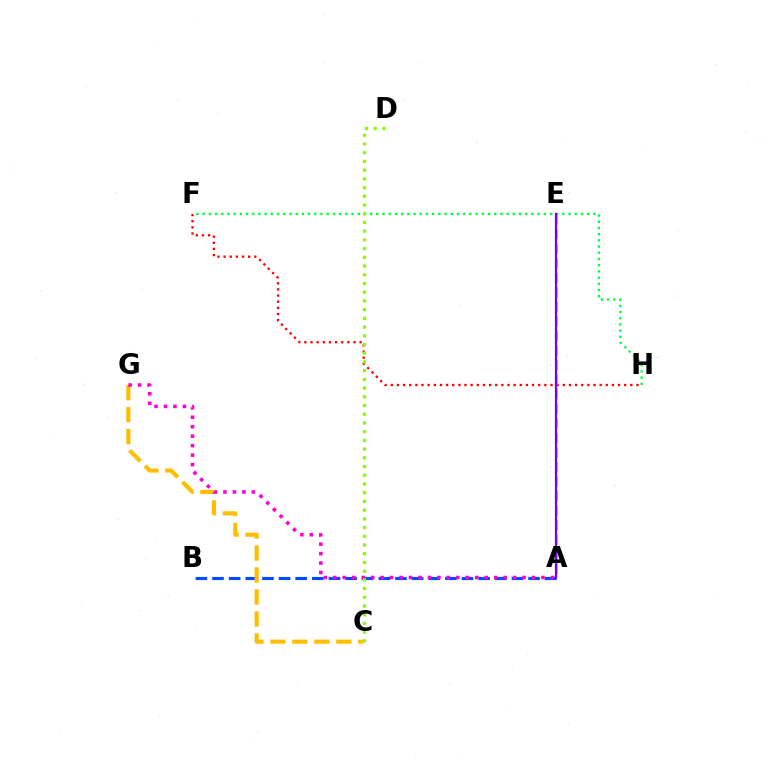{('F', 'H'): [{'color': '#ff0000', 'line_style': 'dotted', 'thickness': 1.67}, {'color': '#00ff39', 'line_style': 'dotted', 'thickness': 1.69}], ('A', 'E'): [{'color': '#00fff6', 'line_style': 'dashed', 'thickness': 1.98}, {'color': '#7200ff', 'line_style': 'solid', 'thickness': 1.6}], ('A', 'B'): [{'color': '#004bff', 'line_style': 'dashed', 'thickness': 2.26}], ('C', 'G'): [{'color': '#ffbd00', 'line_style': 'dashed', 'thickness': 2.98}], ('A', 'G'): [{'color': '#ff00cf', 'line_style': 'dotted', 'thickness': 2.57}], ('C', 'D'): [{'color': '#84ff00', 'line_style': 'dotted', 'thickness': 2.37}]}